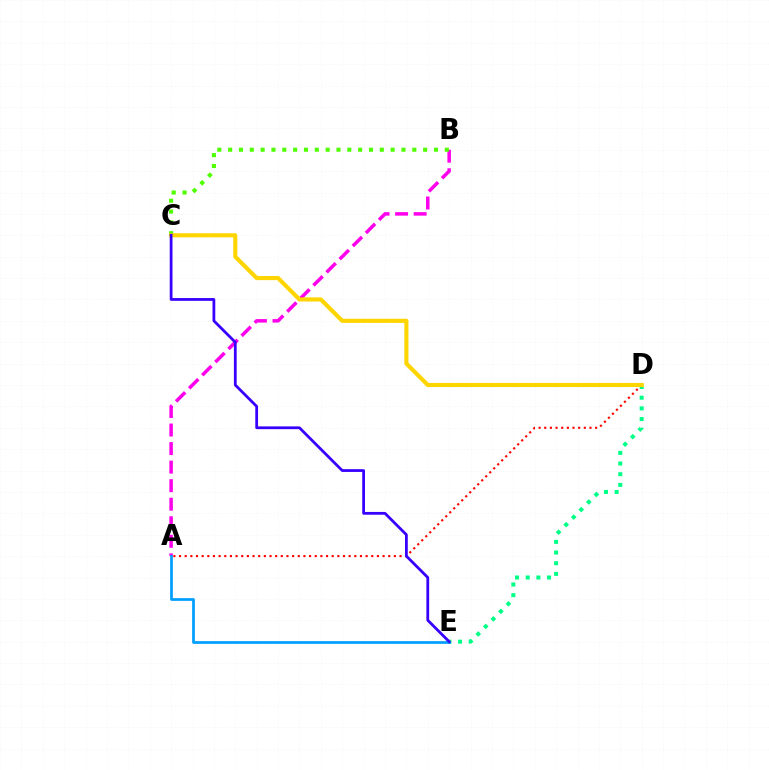{('D', 'E'): [{'color': '#00ff86', 'line_style': 'dotted', 'thickness': 2.9}], ('A', 'B'): [{'color': '#ff00ed', 'line_style': 'dashed', 'thickness': 2.52}], ('A', 'D'): [{'color': '#ff0000', 'line_style': 'dotted', 'thickness': 1.54}], ('B', 'C'): [{'color': '#4fff00', 'line_style': 'dotted', 'thickness': 2.94}], ('A', 'E'): [{'color': '#009eff', 'line_style': 'solid', 'thickness': 1.96}], ('C', 'D'): [{'color': '#ffd500', 'line_style': 'solid', 'thickness': 2.97}], ('C', 'E'): [{'color': '#3700ff', 'line_style': 'solid', 'thickness': 2.0}]}